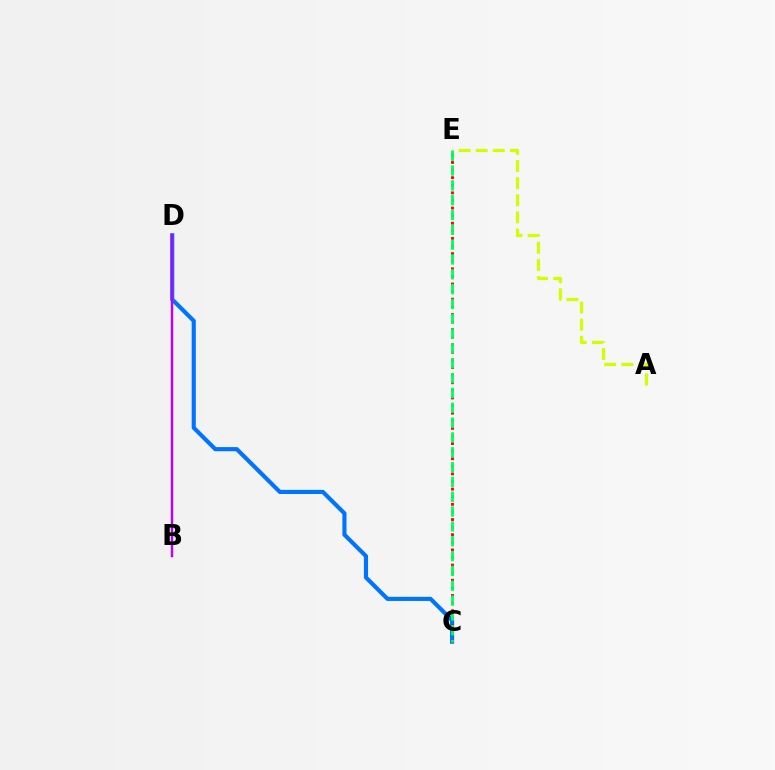{('C', 'D'): [{'color': '#0074ff', 'line_style': 'solid', 'thickness': 2.98}], ('B', 'D'): [{'color': '#b900ff', 'line_style': 'solid', 'thickness': 1.76}], ('A', 'E'): [{'color': '#d1ff00', 'line_style': 'dashed', 'thickness': 2.33}], ('C', 'E'): [{'color': '#ff0000', 'line_style': 'dotted', 'thickness': 2.06}, {'color': '#00ff5c', 'line_style': 'dashed', 'thickness': 2.01}]}